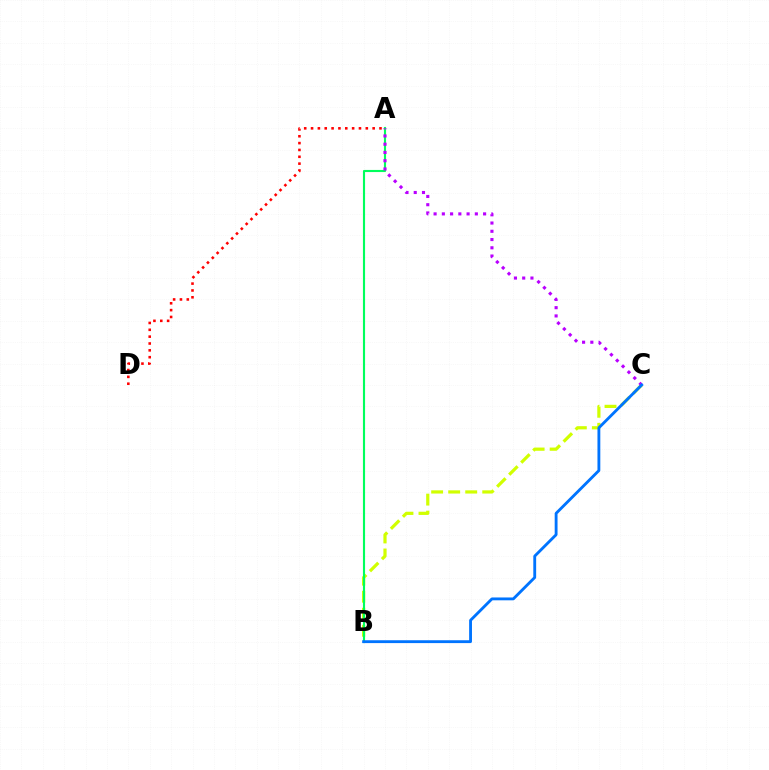{('B', 'C'): [{'color': '#d1ff00', 'line_style': 'dashed', 'thickness': 2.31}, {'color': '#0074ff', 'line_style': 'solid', 'thickness': 2.05}], ('A', 'D'): [{'color': '#ff0000', 'line_style': 'dotted', 'thickness': 1.86}], ('A', 'B'): [{'color': '#00ff5c', 'line_style': 'solid', 'thickness': 1.53}], ('A', 'C'): [{'color': '#b900ff', 'line_style': 'dotted', 'thickness': 2.24}]}